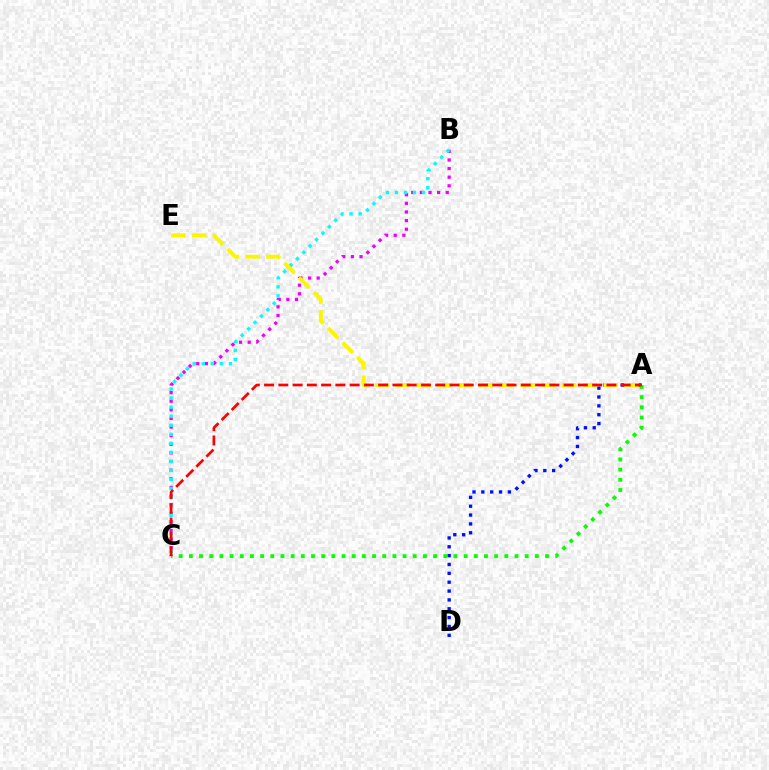{('B', 'C'): [{'color': '#ee00ff', 'line_style': 'dotted', 'thickness': 2.34}, {'color': '#00fff6', 'line_style': 'dotted', 'thickness': 2.45}], ('A', 'D'): [{'color': '#0010ff', 'line_style': 'dotted', 'thickness': 2.41}], ('A', 'E'): [{'color': '#fcf500', 'line_style': 'dashed', 'thickness': 2.82}], ('A', 'C'): [{'color': '#08ff00', 'line_style': 'dotted', 'thickness': 2.76}, {'color': '#ff0000', 'line_style': 'dashed', 'thickness': 1.94}]}